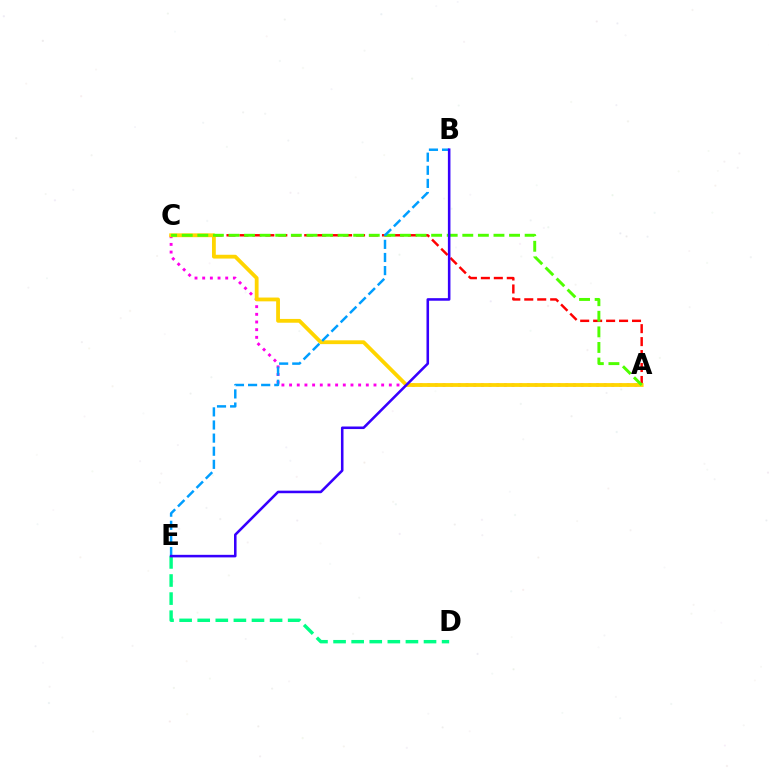{('D', 'E'): [{'color': '#00ff86', 'line_style': 'dashed', 'thickness': 2.46}], ('A', 'C'): [{'color': '#ff0000', 'line_style': 'dashed', 'thickness': 1.76}, {'color': '#ff00ed', 'line_style': 'dotted', 'thickness': 2.08}, {'color': '#ffd500', 'line_style': 'solid', 'thickness': 2.74}, {'color': '#4fff00', 'line_style': 'dashed', 'thickness': 2.12}], ('B', 'E'): [{'color': '#009eff', 'line_style': 'dashed', 'thickness': 1.78}, {'color': '#3700ff', 'line_style': 'solid', 'thickness': 1.84}]}